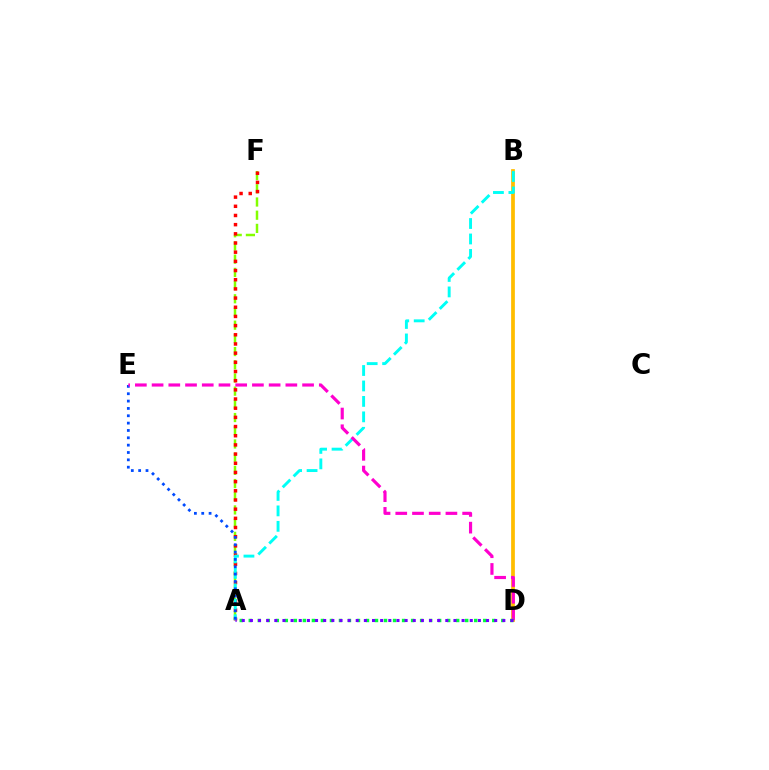{('B', 'D'): [{'color': '#ffbd00', 'line_style': 'solid', 'thickness': 2.7}], ('A', 'F'): [{'color': '#84ff00', 'line_style': 'dashed', 'thickness': 1.79}, {'color': '#ff0000', 'line_style': 'dotted', 'thickness': 2.49}], ('A', 'B'): [{'color': '#00fff6', 'line_style': 'dashed', 'thickness': 2.1}], ('A', 'E'): [{'color': '#004bff', 'line_style': 'dotted', 'thickness': 2.0}], ('D', 'E'): [{'color': '#ff00cf', 'line_style': 'dashed', 'thickness': 2.27}], ('A', 'D'): [{'color': '#00ff39', 'line_style': 'dotted', 'thickness': 2.45}, {'color': '#7200ff', 'line_style': 'dotted', 'thickness': 2.21}]}